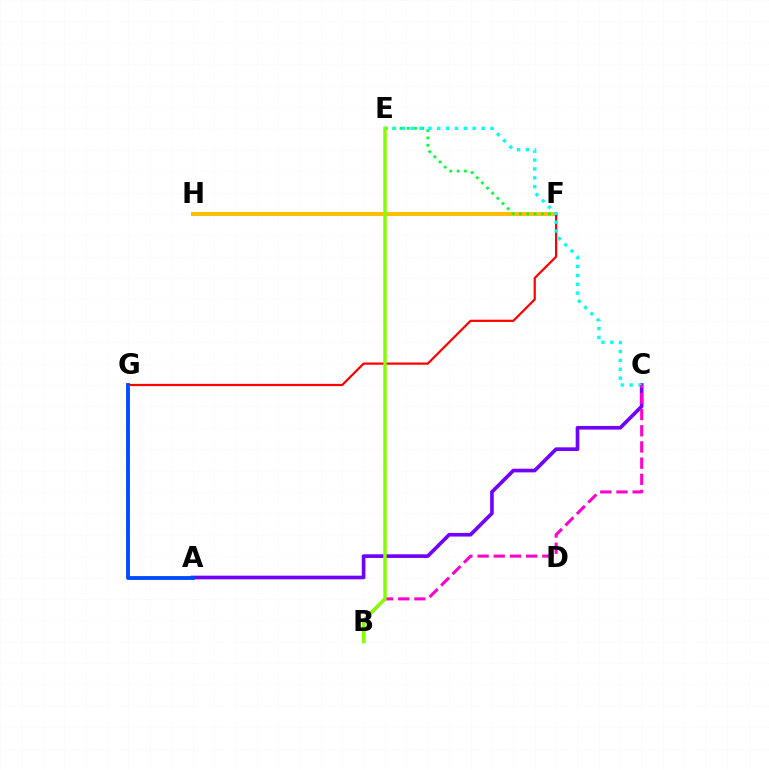{('A', 'C'): [{'color': '#7200ff', 'line_style': 'solid', 'thickness': 2.63}], ('F', 'H'): [{'color': '#ffbd00', 'line_style': 'solid', 'thickness': 2.85}], ('E', 'F'): [{'color': '#00ff39', 'line_style': 'dotted', 'thickness': 1.98}], ('F', 'G'): [{'color': '#ff0000', 'line_style': 'solid', 'thickness': 1.6}], ('C', 'E'): [{'color': '#00fff6', 'line_style': 'dotted', 'thickness': 2.41}], ('B', 'C'): [{'color': '#ff00cf', 'line_style': 'dashed', 'thickness': 2.2}], ('B', 'E'): [{'color': '#84ff00', 'line_style': 'solid', 'thickness': 2.46}], ('A', 'G'): [{'color': '#004bff', 'line_style': 'solid', 'thickness': 2.76}]}